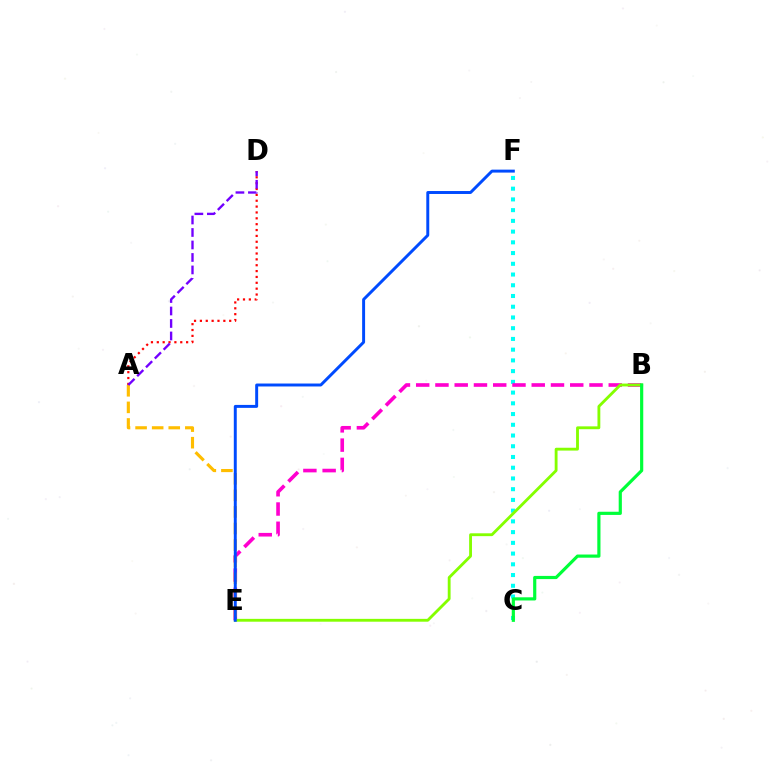{('C', 'F'): [{'color': '#00fff6', 'line_style': 'dotted', 'thickness': 2.92}], ('B', 'E'): [{'color': '#ff00cf', 'line_style': 'dashed', 'thickness': 2.62}, {'color': '#84ff00', 'line_style': 'solid', 'thickness': 2.05}], ('A', 'E'): [{'color': '#ffbd00', 'line_style': 'dashed', 'thickness': 2.25}], ('B', 'C'): [{'color': '#00ff39', 'line_style': 'solid', 'thickness': 2.29}], ('A', 'D'): [{'color': '#ff0000', 'line_style': 'dotted', 'thickness': 1.59}, {'color': '#7200ff', 'line_style': 'dashed', 'thickness': 1.7}], ('E', 'F'): [{'color': '#004bff', 'line_style': 'solid', 'thickness': 2.12}]}